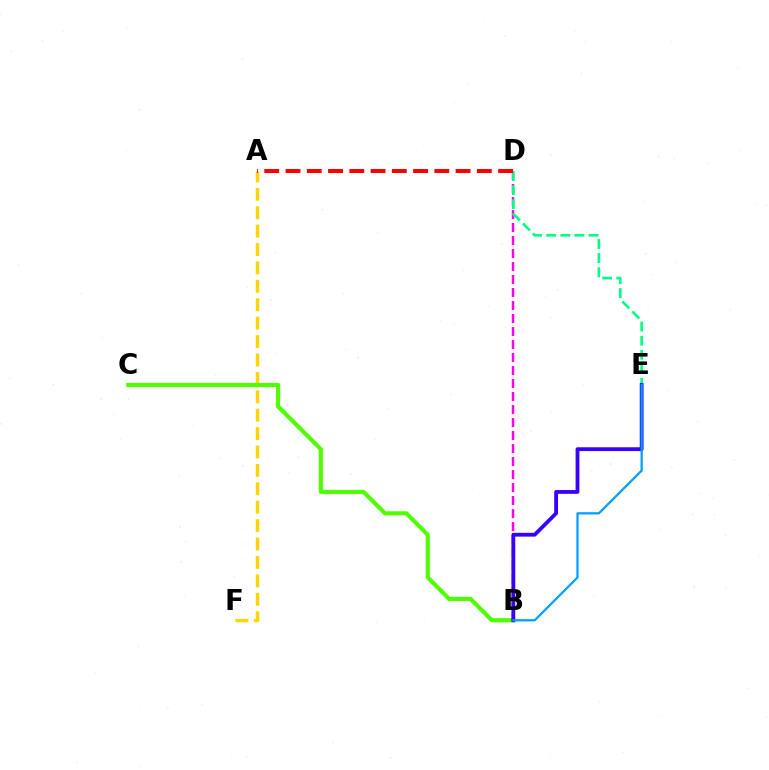{('A', 'F'): [{'color': '#ffd500', 'line_style': 'dashed', 'thickness': 2.5}], ('B', 'C'): [{'color': '#4fff00', 'line_style': 'solid', 'thickness': 3.0}], ('B', 'D'): [{'color': '#ff00ed', 'line_style': 'dashed', 'thickness': 1.77}], ('D', 'E'): [{'color': '#00ff86', 'line_style': 'dashed', 'thickness': 1.92}], ('A', 'D'): [{'color': '#ff0000', 'line_style': 'dashed', 'thickness': 2.89}], ('B', 'E'): [{'color': '#3700ff', 'line_style': 'solid', 'thickness': 2.74}, {'color': '#009eff', 'line_style': 'solid', 'thickness': 1.62}]}